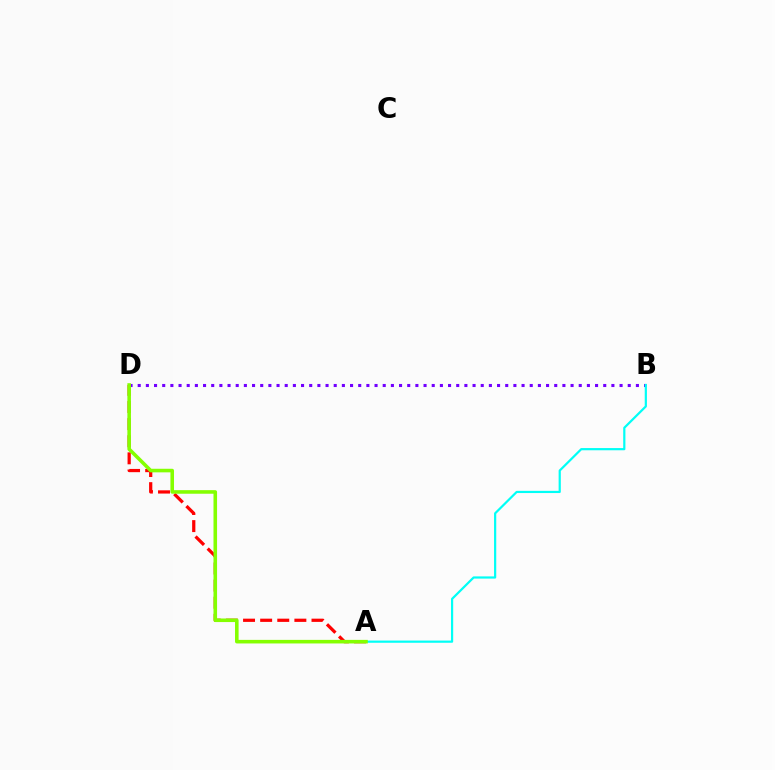{('B', 'D'): [{'color': '#7200ff', 'line_style': 'dotted', 'thickness': 2.22}], ('A', 'D'): [{'color': '#ff0000', 'line_style': 'dashed', 'thickness': 2.32}, {'color': '#84ff00', 'line_style': 'solid', 'thickness': 2.57}], ('A', 'B'): [{'color': '#00fff6', 'line_style': 'solid', 'thickness': 1.59}]}